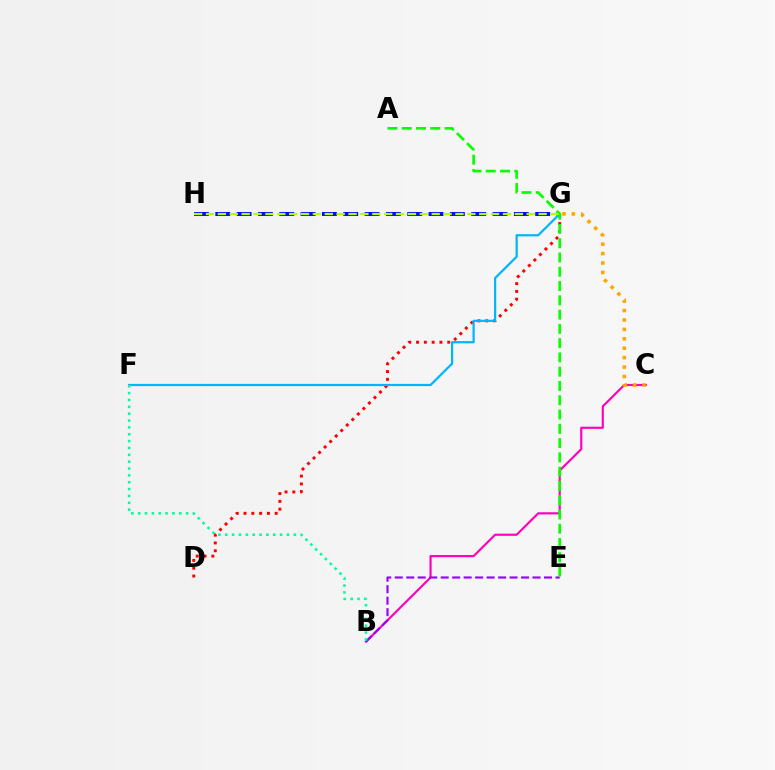{('B', 'C'): [{'color': '#ff00bd', 'line_style': 'solid', 'thickness': 1.55}], ('B', 'E'): [{'color': '#9b00ff', 'line_style': 'dashed', 'thickness': 1.56}], ('G', 'H'): [{'color': '#0010ff', 'line_style': 'dashed', 'thickness': 2.9}, {'color': '#b3ff00', 'line_style': 'dashed', 'thickness': 1.61}], ('D', 'G'): [{'color': '#ff0000', 'line_style': 'dotted', 'thickness': 2.12}], ('C', 'G'): [{'color': '#ffa500', 'line_style': 'dotted', 'thickness': 2.56}], ('F', 'G'): [{'color': '#00b5ff', 'line_style': 'solid', 'thickness': 1.6}], ('A', 'E'): [{'color': '#08ff00', 'line_style': 'dashed', 'thickness': 1.94}], ('B', 'F'): [{'color': '#00ff9d', 'line_style': 'dotted', 'thickness': 1.86}]}